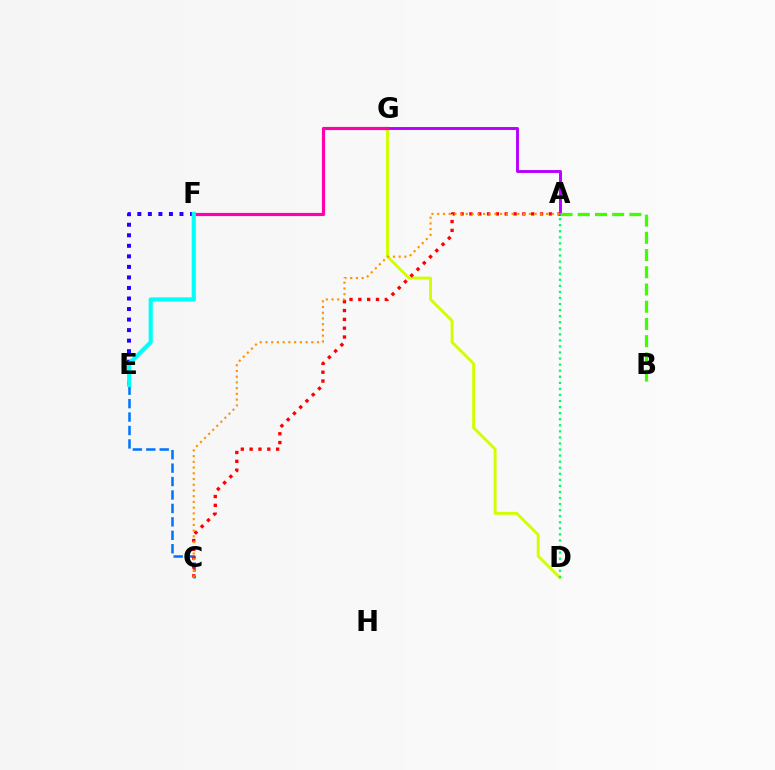{('A', 'G'): [{'color': '#b900ff', 'line_style': 'solid', 'thickness': 2.1}], ('A', 'B'): [{'color': '#3dff00', 'line_style': 'dashed', 'thickness': 2.34}], ('D', 'G'): [{'color': '#d1ff00', 'line_style': 'solid', 'thickness': 2.09}], ('C', 'E'): [{'color': '#0074ff', 'line_style': 'dashed', 'thickness': 1.83}], ('E', 'F'): [{'color': '#2500ff', 'line_style': 'dotted', 'thickness': 2.86}, {'color': '#00fff6', 'line_style': 'solid', 'thickness': 2.98}], ('F', 'G'): [{'color': '#ff00ac', 'line_style': 'solid', 'thickness': 2.28}], ('A', 'C'): [{'color': '#ff0000', 'line_style': 'dotted', 'thickness': 2.4}, {'color': '#ff9400', 'line_style': 'dotted', 'thickness': 1.56}], ('A', 'D'): [{'color': '#00ff5c', 'line_style': 'dotted', 'thickness': 1.65}]}